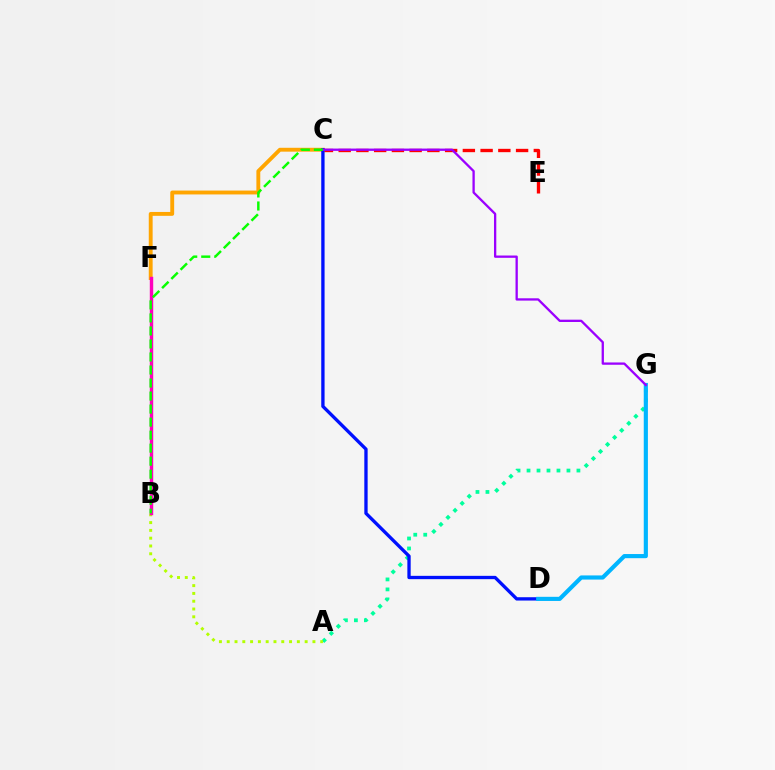{('C', 'E'): [{'color': '#ff0000', 'line_style': 'dashed', 'thickness': 2.41}], ('C', 'F'): [{'color': '#ffa500', 'line_style': 'solid', 'thickness': 2.79}], ('A', 'G'): [{'color': '#00ff9d', 'line_style': 'dotted', 'thickness': 2.71}], ('C', 'D'): [{'color': '#0010ff', 'line_style': 'solid', 'thickness': 2.39}], ('A', 'B'): [{'color': '#b3ff00', 'line_style': 'dotted', 'thickness': 2.12}], ('D', 'G'): [{'color': '#00b5ff', 'line_style': 'solid', 'thickness': 2.99}], ('C', 'G'): [{'color': '#9b00ff', 'line_style': 'solid', 'thickness': 1.66}], ('B', 'F'): [{'color': '#ff00bd', 'line_style': 'solid', 'thickness': 2.46}], ('B', 'C'): [{'color': '#08ff00', 'line_style': 'dashed', 'thickness': 1.77}]}